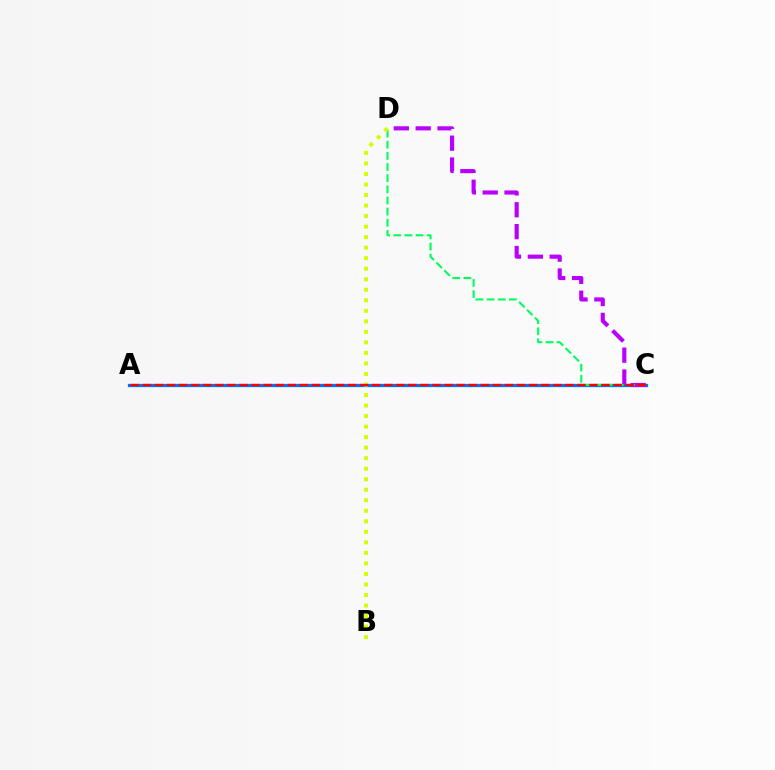{('A', 'C'): [{'color': '#0074ff', 'line_style': 'solid', 'thickness': 2.35}, {'color': '#ff0000', 'line_style': 'dashed', 'thickness': 1.64}], ('C', 'D'): [{'color': '#b900ff', 'line_style': 'dashed', 'thickness': 2.97}, {'color': '#00ff5c', 'line_style': 'dashed', 'thickness': 1.51}], ('B', 'D'): [{'color': '#d1ff00', 'line_style': 'dotted', 'thickness': 2.86}]}